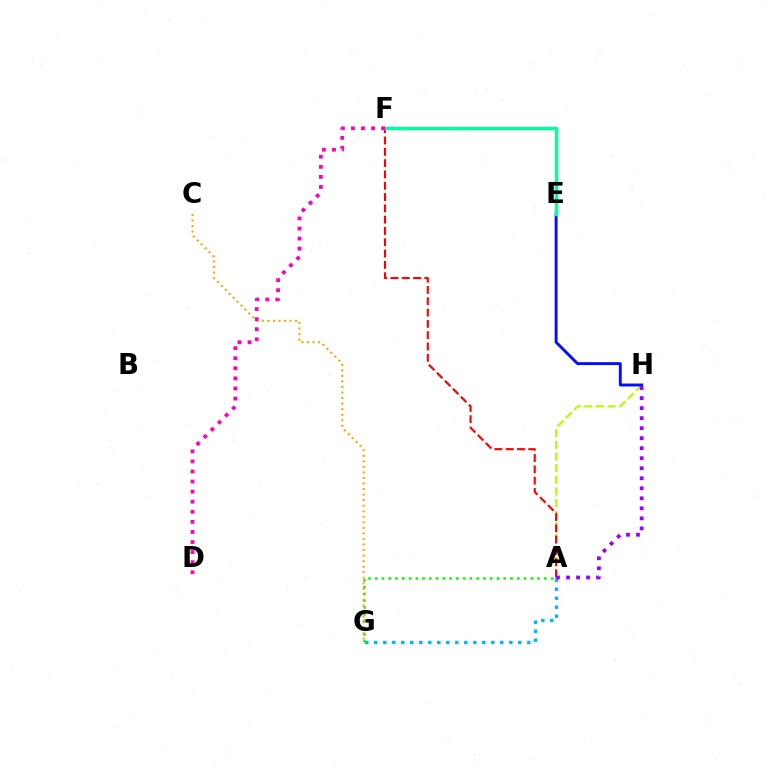{('A', 'G'): [{'color': '#00b5ff', 'line_style': 'dotted', 'thickness': 2.45}, {'color': '#08ff00', 'line_style': 'dotted', 'thickness': 1.84}], ('A', 'H'): [{'color': '#b3ff00', 'line_style': 'dashed', 'thickness': 1.58}, {'color': '#9b00ff', 'line_style': 'dotted', 'thickness': 2.72}], ('C', 'G'): [{'color': '#ffa500', 'line_style': 'dotted', 'thickness': 1.51}], ('E', 'H'): [{'color': '#0010ff', 'line_style': 'solid', 'thickness': 2.1}], ('A', 'F'): [{'color': '#ff0000', 'line_style': 'dashed', 'thickness': 1.54}], ('E', 'F'): [{'color': '#00ff9d', 'line_style': 'solid', 'thickness': 2.51}], ('D', 'F'): [{'color': '#ff00bd', 'line_style': 'dotted', 'thickness': 2.74}]}